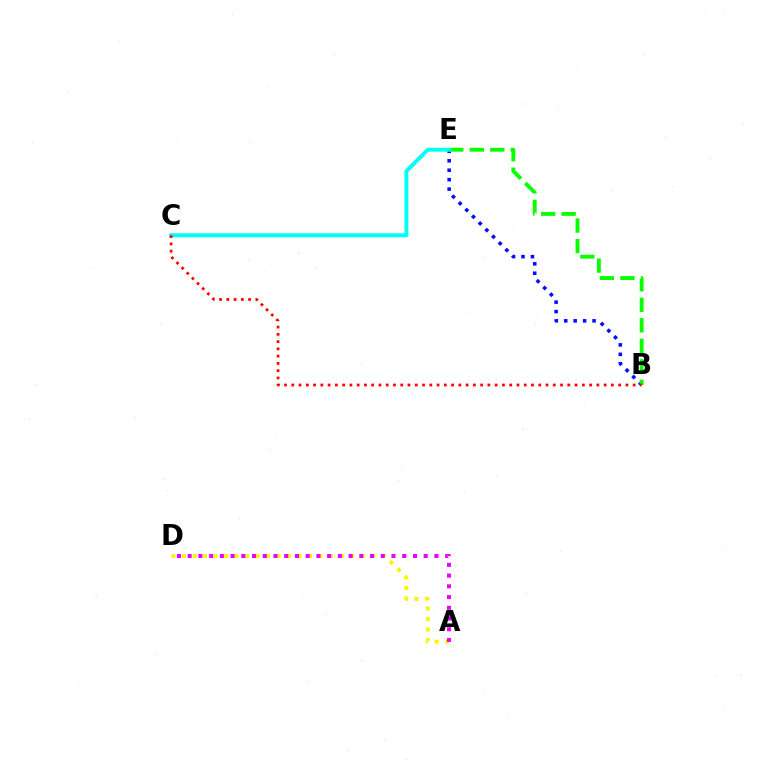{('B', 'E'): [{'color': '#0010ff', 'line_style': 'dotted', 'thickness': 2.56}, {'color': '#08ff00', 'line_style': 'dashed', 'thickness': 2.78}], ('A', 'D'): [{'color': '#fcf500', 'line_style': 'dotted', 'thickness': 2.85}, {'color': '#ee00ff', 'line_style': 'dotted', 'thickness': 2.91}], ('C', 'E'): [{'color': '#00fff6', 'line_style': 'solid', 'thickness': 2.81}], ('B', 'C'): [{'color': '#ff0000', 'line_style': 'dotted', 'thickness': 1.97}]}